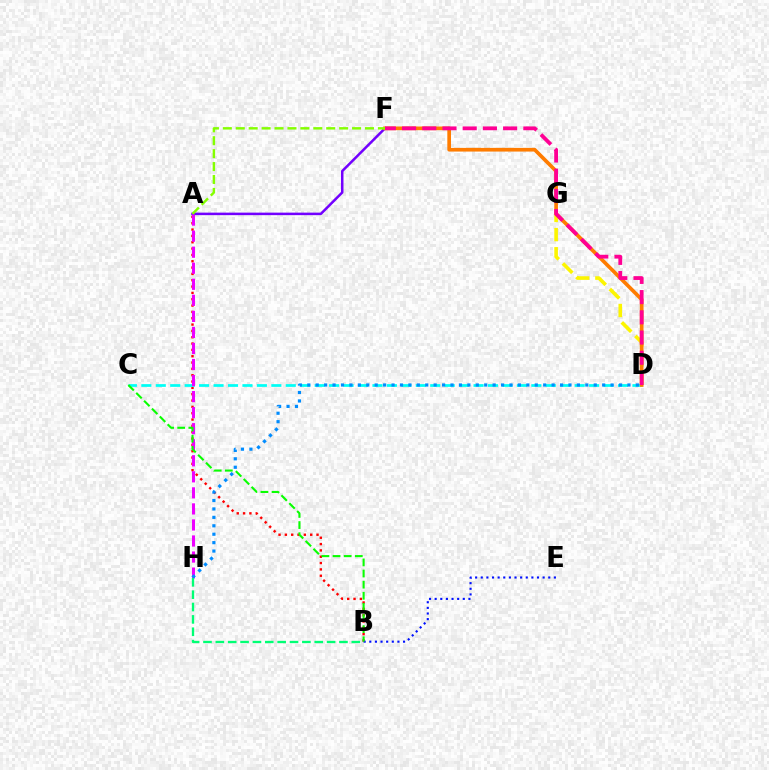{('A', 'F'): [{'color': '#7200ff', 'line_style': 'solid', 'thickness': 1.81}, {'color': '#84ff00', 'line_style': 'dashed', 'thickness': 1.76}], ('D', 'G'): [{'color': '#fcf500', 'line_style': 'dashed', 'thickness': 2.6}], ('A', 'B'): [{'color': '#ff0000', 'line_style': 'dotted', 'thickness': 1.72}], ('B', 'E'): [{'color': '#0010ff', 'line_style': 'dotted', 'thickness': 1.53}], ('C', 'D'): [{'color': '#00fff6', 'line_style': 'dashed', 'thickness': 1.96}], ('A', 'H'): [{'color': '#ee00ff', 'line_style': 'dashed', 'thickness': 2.18}], ('D', 'F'): [{'color': '#ff7c00', 'line_style': 'solid', 'thickness': 2.65}, {'color': '#ff0094', 'line_style': 'dashed', 'thickness': 2.75}], ('B', 'C'): [{'color': '#08ff00', 'line_style': 'dashed', 'thickness': 1.51}], ('D', 'H'): [{'color': '#008cff', 'line_style': 'dotted', 'thickness': 2.29}], ('B', 'H'): [{'color': '#00ff74', 'line_style': 'dashed', 'thickness': 1.68}]}